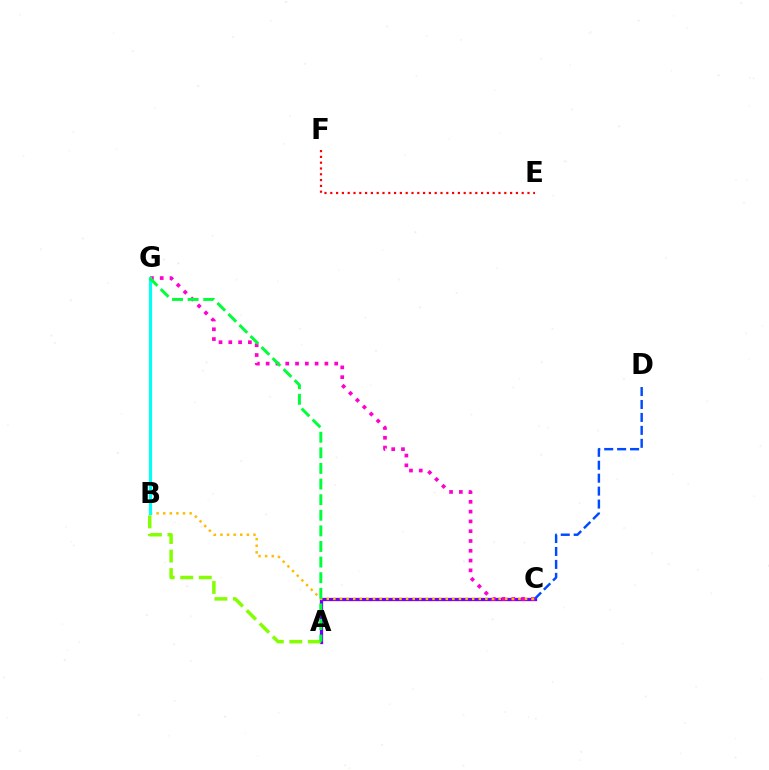{('A', 'C'): [{'color': '#7200ff', 'line_style': 'solid', 'thickness': 2.36}], ('C', 'D'): [{'color': '#004bff', 'line_style': 'dashed', 'thickness': 1.76}], ('C', 'G'): [{'color': '#ff00cf', 'line_style': 'dotted', 'thickness': 2.66}], ('B', 'C'): [{'color': '#ffbd00', 'line_style': 'dotted', 'thickness': 1.8}], ('B', 'G'): [{'color': '#00fff6', 'line_style': 'solid', 'thickness': 2.26}], ('A', 'B'): [{'color': '#84ff00', 'line_style': 'dashed', 'thickness': 2.52}], ('E', 'F'): [{'color': '#ff0000', 'line_style': 'dotted', 'thickness': 1.58}], ('A', 'G'): [{'color': '#00ff39', 'line_style': 'dashed', 'thickness': 2.12}]}